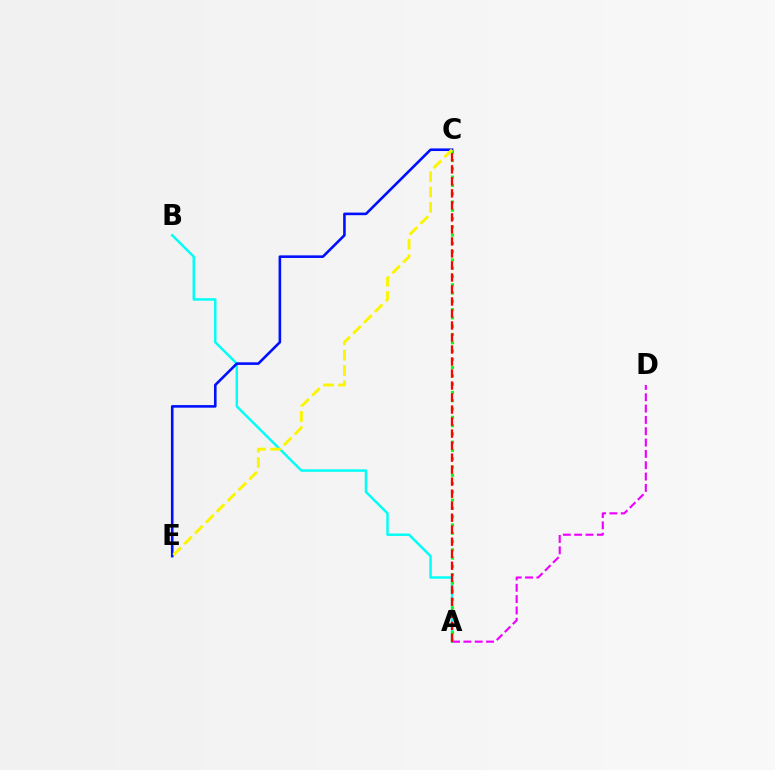{('A', 'B'): [{'color': '#00fff6', 'line_style': 'solid', 'thickness': 1.77}], ('A', 'D'): [{'color': '#ee00ff', 'line_style': 'dashed', 'thickness': 1.54}], ('A', 'C'): [{'color': '#08ff00', 'line_style': 'dotted', 'thickness': 2.25}, {'color': '#ff0000', 'line_style': 'dashed', 'thickness': 1.63}], ('C', 'E'): [{'color': '#0010ff', 'line_style': 'solid', 'thickness': 1.88}, {'color': '#fcf500', 'line_style': 'dashed', 'thickness': 2.08}]}